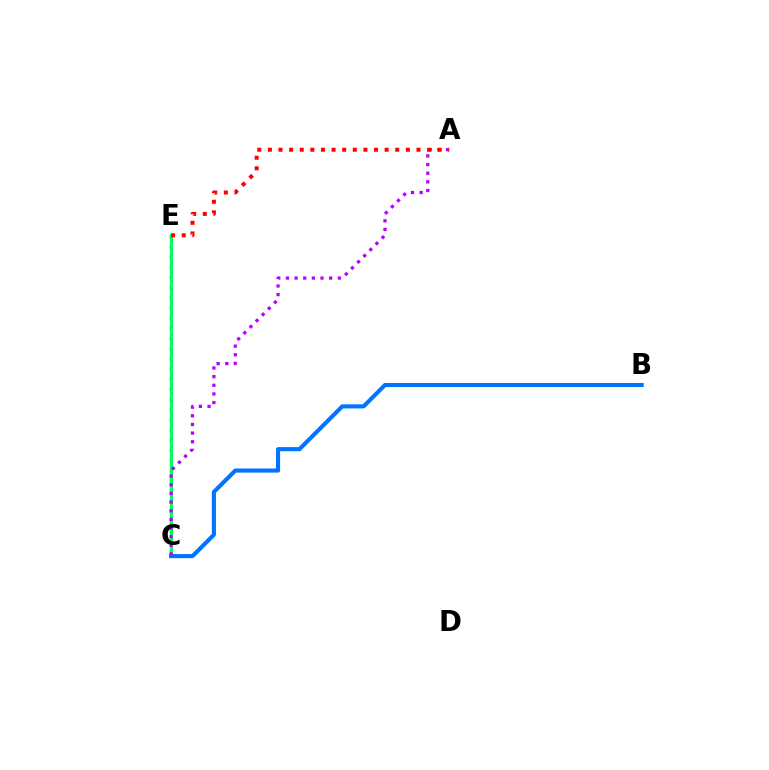{('C', 'E'): [{'color': '#d1ff00', 'line_style': 'dotted', 'thickness': 2.76}, {'color': '#00ff5c', 'line_style': 'solid', 'thickness': 2.21}], ('B', 'C'): [{'color': '#0074ff', 'line_style': 'solid', 'thickness': 2.96}], ('A', 'C'): [{'color': '#b900ff', 'line_style': 'dotted', 'thickness': 2.35}], ('A', 'E'): [{'color': '#ff0000', 'line_style': 'dotted', 'thickness': 2.88}]}